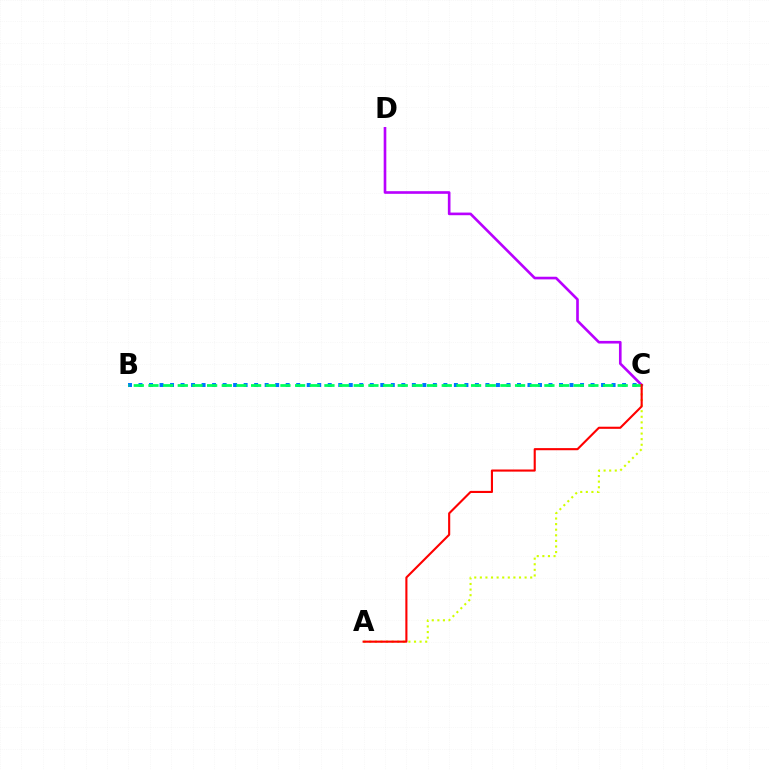{('C', 'D'): [{'color': '#b900ff', 'line_style': 'solid', 'thickness': 1.9}], ('B', 'C'): [{'color': '#0074ff', 'line_style': 'dotted', 'thickness': 2.86}, {'color': '#00ff5c', 'line_style': 'dashed', 'thickness': 1.99}], ('A', 'C'): [{'color': '#d1ff00', 'line_style': 'dotted', 'thickness': 1.52}, {'color': '#ff0000', 'line_style': 'solid', 'thickness': 1.52}]}